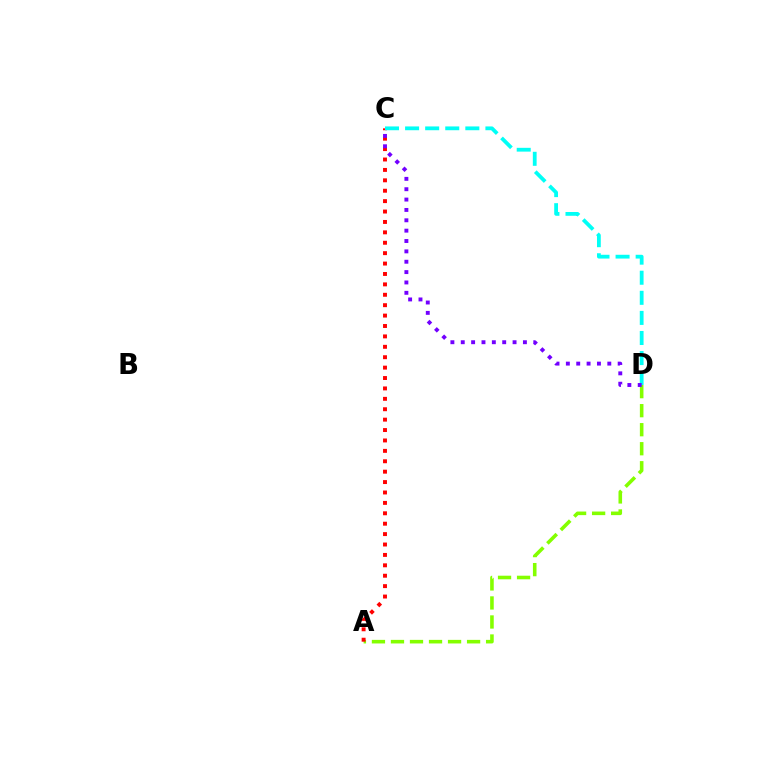{('A', 'D'): [{'color': '#84ff00', 'line_style': 'dashed', 'thickness': 2.58}], ('A', 'C'): [{'color': '#ff0000', 'line_style': 'dotted', 'thickness': 2.83}], ('C', 'D'): [{'color': '#00fff6', 'line_style': 'dashed', 'thickness': 2.73}, {'color': '#7200ff', 'line_style': 'dotted', 'thickness': 2.81}]}